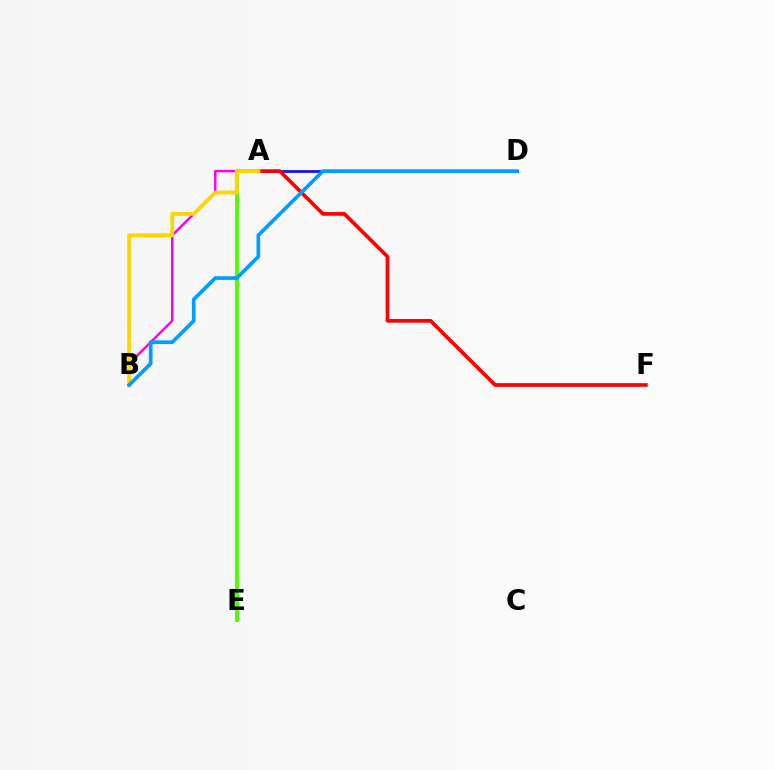{('A', 'D'): [{'color': '#00ff86', 'line_style': 'solid', 'thickness': 2.16}, {'color': '#3700ff', 'line_style': 'solid', 'thickness': 1.92}], ('A', 'B'): [{'color': '#ff00ed', 'line_style': 'solid', 'thickness': 1.77}, {'color': '#ffd500', 'line_style': 'solid', 'thickness': 2.78}], ('A', 'E'): [{'color': '#4fff00', 'line_style': 'solid', 'thickness': 2.84}], ('A', 'F'): [{'color': '#ff0000', 'line_style': 'solid', 'thickness': 2.67}], ('B', 'D'): [{'color': '#009eff', 'line_style': 'solid', 'thickness': 2.66}]}